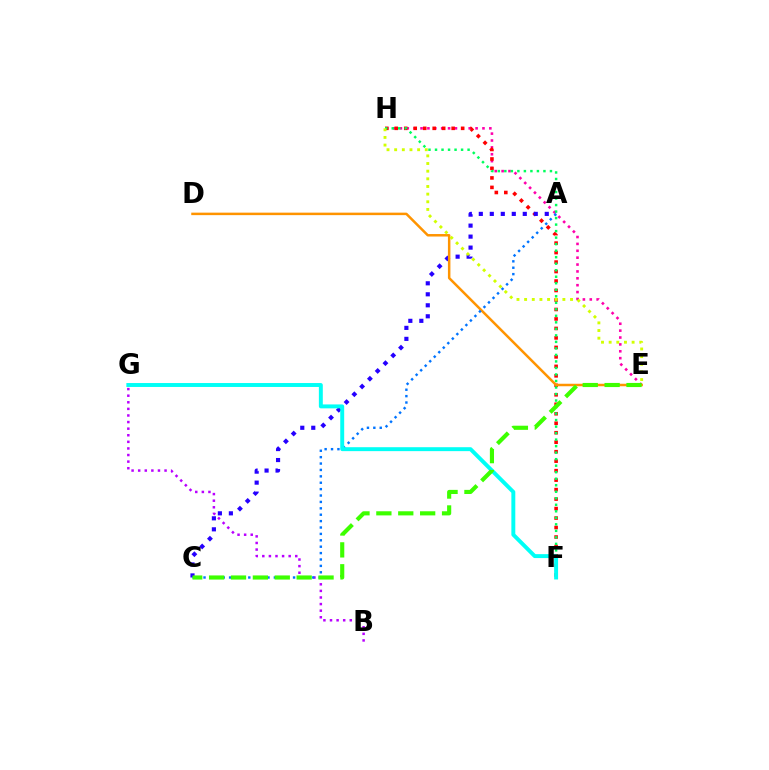{('E', 'H'): [{'color': '#ff00ac', 'line_style': 'dotted', 'thickness': 1.87}, {'color': '#d1ff00', 'line_style': 'dotted', 'thickness': 2.08}], ('B', 'G'): [{'color': '#b900ff', 'line_style': 'dotted', 'thickness': 1.79}], ('F', 'H'): [{'color': '#ff0000', 'line_style': 'dotted', 'thickness': 2.58}, {'color': '#00ff5c', 'line_style': 'dotted', 'thickness': 1.77}], ('A', 'C'): [{'color': '#2500ff', 'line_style': 'dotted', 'thickness': 2.99}, {'color': '#0074ff', 'line_style': 'dotted', 'thickness': 1.74}], ('D', 'E'): [{'color': '#ff9400', 'line_style': 'solid', 'thickness': 1.79}], ('F', 'G'): [{'color': '#00fff6', 'line_style': 'solid', 'thickness': 2.83}], ('C', 'E'): [{'color': '#3dff00', 'line_style': 'dashed', 'thickness': 2.97}]}